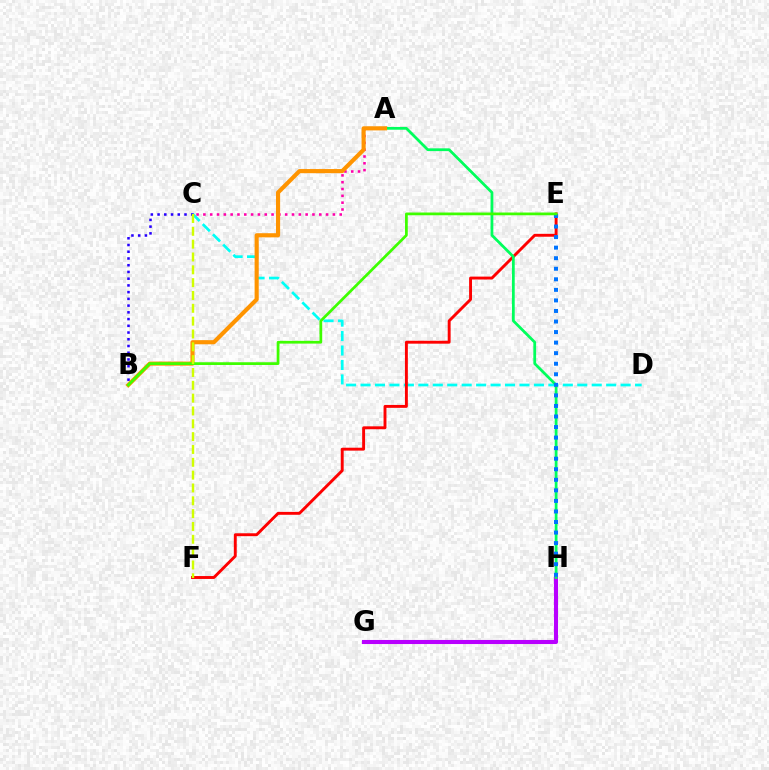{('G', 'H'): [{'color': '#b900ff', 'line_style': 'solid', 'thickness': 2.93}], ('C', 'D'): [{'color': '#00fff6', 'line_style': 'dashed', 'thickness': 1.96}], ('B', 'C'): [{'color': '#2500ff', 'line_style': 'dotted', 'thickness': 1.83}], ('E', 'F'): [{'color': '#ff0000', 'line_style': 'solid', 'thickness': 2.09}], ('A', 'C'): [{'color': '#ff00ac', 'line_style': 'dotted', 'thickness': 1.85}], ('A', 'H'): [{'color': '#00ff5c', 'line_style': 'solid', 'thickness': 2.0}], ('A', 'B'): [{'color': '#ff9400', 'line_style': 'solid', 'thickness': 2.97}], ('E', 'H'): [{'color': '#0074ff', 'line_style': 'dotted', 'thickness': 2.87}], ('B', 'E'): [{'color': '#3dff00', 'line_style': 'solid', 'thickness': 1.97}], ('C', 'F'): [{'color': '#d1ff00', 'line_style': 'dashed', 'thickness': 1.74}]}